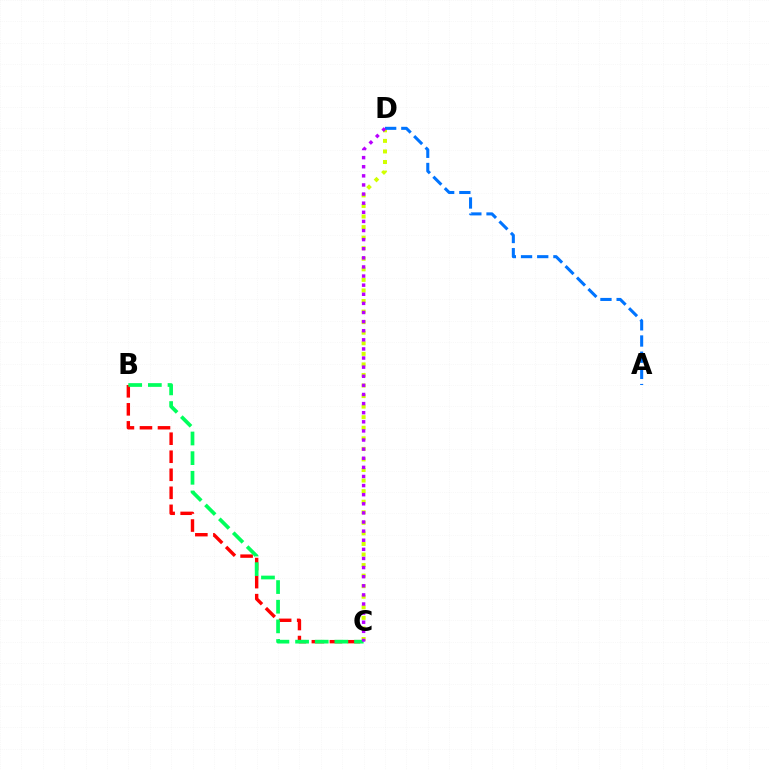{('B', 'C'): [{'color': '#ff0000', 'line_style': 'dashed', 'thickness': 2.45}, {'color': '#00ff5c', 'line_style': 'dashed', 'thickness': 2.67}], ('C', 'D'): [{'color': '#d1ff00', 'line_style': 'dotted', 'thickness': 2.87}, {'color': '#b900ff', 'line_style': 'dotted', 'thickness': 2.48}], ('A', 'D'): [{'color': '#0074ff', 'line_style': 'dashed', 'thickness': 2.2}]}